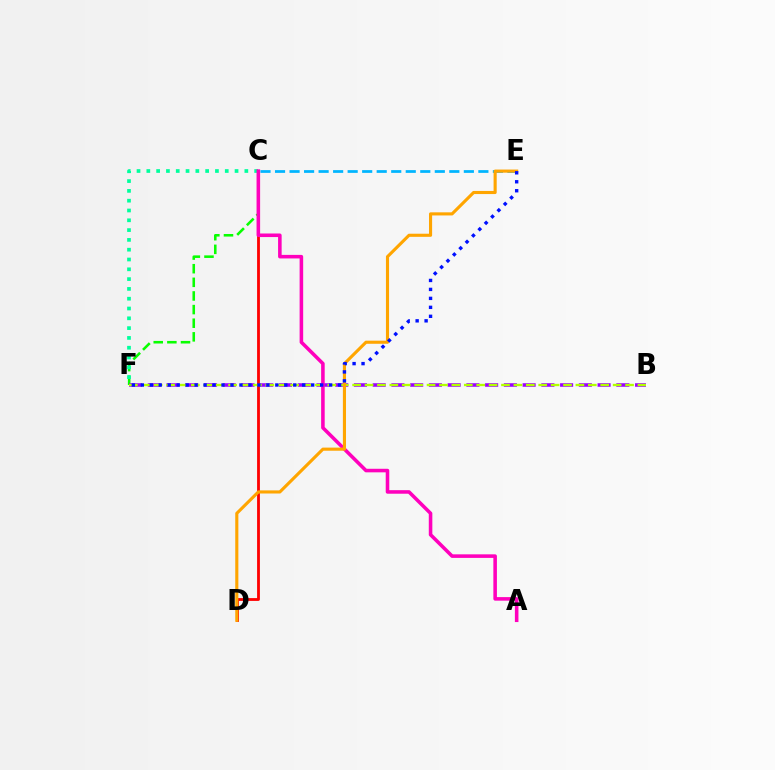{('C', 'F'): [{'color': '#08ff00', 'line_style': 'dashed', 'thickness': 1.85}, {'color': '#00ff9d', 'line_style': 'dotted', 'thickness': 2.66}], ('C', 'E'): [{'color': '#00b5ff', 'line_style': 'dashed', 'thickness': 1.97}], ('C', 'D'): [{'color': '#ff0000', 'line_style': 'solid', 'thickness': 2.02}], ('B', 'F'): [{'color': '#9b00ff', 'line_style': 'dashed', 'thickness': 2.55}, {'color': '#b3ff00', 'line_style': 'dashed', 'thickness': 1.69}], ('A', 'C'): [{'color': '#ff00bd', 'line_style': 'solid', 'thickness': 2.56}], ('D', 'E'): [{'color': '#ffa500', 'line_style': 'solid', 'thickness': 2.24}], ('E', 'F'): [{'color': '#0010ff', 'line_style': 'dotted', 'thickness': 2.44}]}